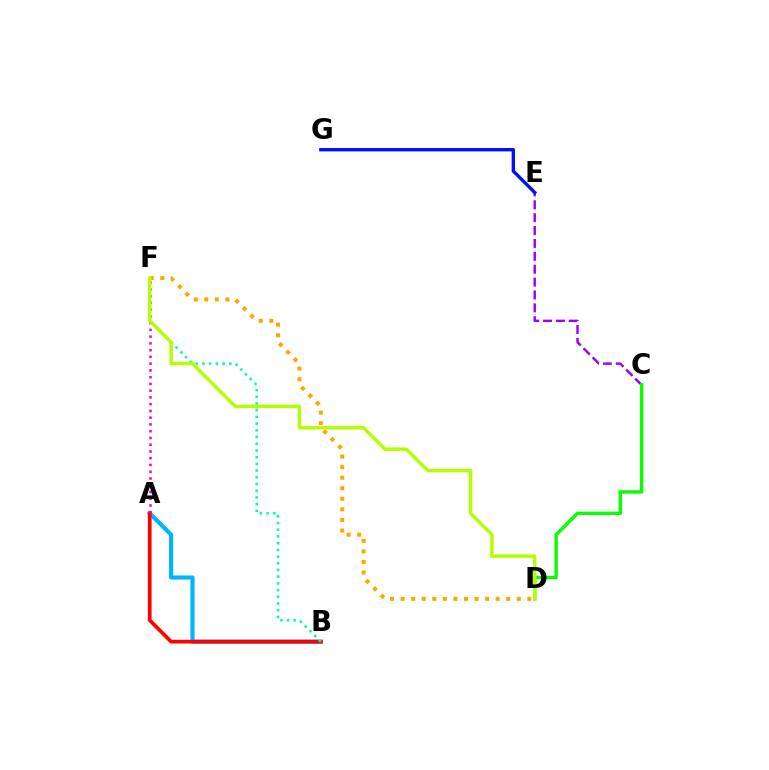{('C', 'E'): [{'color': '#9b00ff', 'line_style': 'dashed', 'thickness': 1.75}], ('A', 'B'): [{'color': '#00b5ff', 'line_style': 'solid', 'thickness': 2.99}, {'color': '#ff0000', 'line_style': 'solid', 'thickness': 2.67}], ('E', 'G'): [{'color': '#0010ff', 'line_style': 'solid', 'thickness': 2.42}], ('B', 'F'): [{'color': '#00ff9d', 'line_style': 'dotted', 'thickness': 1.82}], ('C', 'D'): [{'color': '#08ff00', 'line_style': 'solid', 'thickness': 2.44}], ('A', 'F'): [{'color': '#ff00bd', 'line_style': 'dotted', 'thickness': 1.83}], ('D', 'F'): [{'color': '#ffa500', 'line_style': 'dotted', 'thickness': 2.87}, {'color': '#b3ff00', 'line_style': 'solid', 'thickness': 2.46}]}